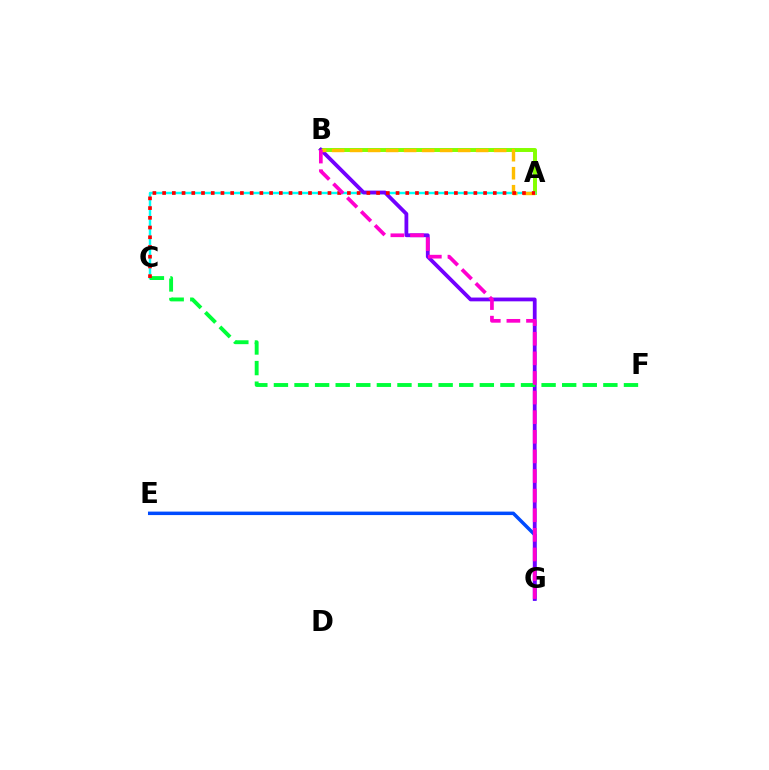{('A', 'B'): [{'color': '#84ff00', 'line_style': 'solid', 'thickness': 2.85}, {'color': '#ffbd00', 'line_style': 'dashed', 'thickness': 2.45}], ('E', 'G'): [{'color': '#004bff', 'line_style': 'solid', 'thickness': 2.51}], ('A', 'C'): [{'color': '#00fff6', 'line_style': 'solid', 'thickness': 1.76}, {'color': '#ff0000', 'line_style': 'dotted', 'thickness': 2.64}], ('B', 'G'): [{'color': '#7200ff', 'line_style': 'solid', 'thickness': 2.73}, {'color': '#ff00cf', 'line_style': 'dashed', 'thickness': 2.66}], ('C', 'F'): [{'color': '#00ff39', 'line_style': 'dashed', 'thickness': 2.8}]}